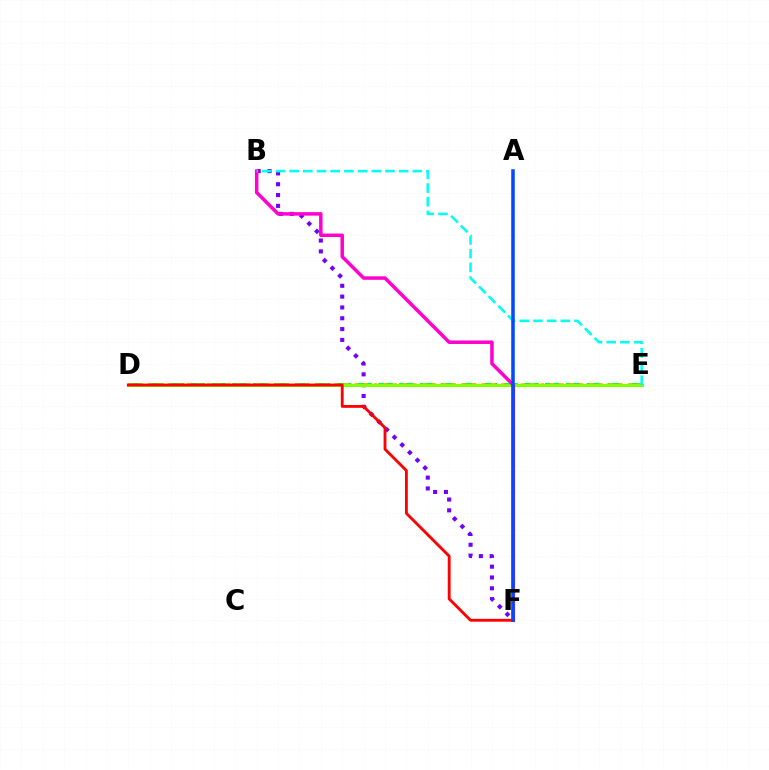{('B', 'F'): [{'color': '#7200ff', 'line_style': 'dotted', 'thickness': 2.94}, {'color': '#ff00cf', 'line_style': 'solid', 'thickness': 2.51}], ('D', 'E'): [{'color': '#00ff39', 'line_style': 'dashed', 'thickness': 2.83}, {'color': '#ffbd00', 'line_style': 'dotted', 'thickness': 2.66}, {'color': '#84ff00', 'line_style': 'solid', 'thickness': 2.18}], ('D', 'F'): [{'color': '#ff0000', 'line_style': 'solid', 'thickness': 2.05}], ('B', 'E'): [{'color': '#00fff6', 'line_style': 'dashed', 'thickness': 1.86}], ('A', 'F'): [{'color': '#004bff', 'line_style': 'solid', 'thickness': 2.55}]}